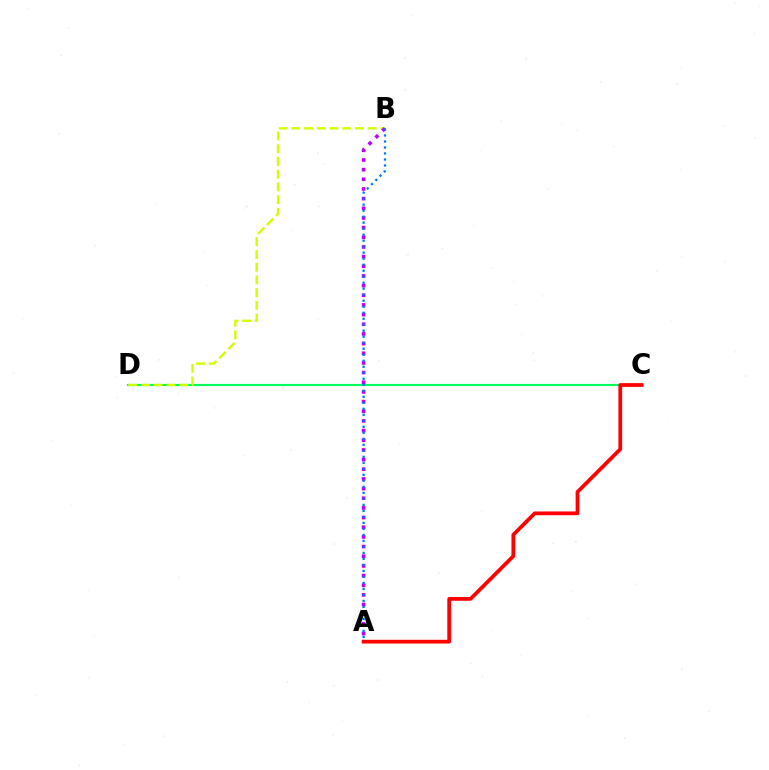{('C', 'D'): [{'color': '#00ff5c', 'line_style': 'solid', 'thickness': 1.55}], ('B', 'D'): [{'color': '#d1ff00', 'line_style': 'dashed', 'thickness': 1.73}], ('A', 'B'): [{'color': '#b900ff', 'line_style': 'dotted', 'thickness': 2.63}, {'color': '#0074ff', 'line_style': 'dotted', 'thickness': 1.63}], ('A', 'C'): [{'color': '#ff0000', 'line_style': 'solid', 'thickness': 2.69}]}